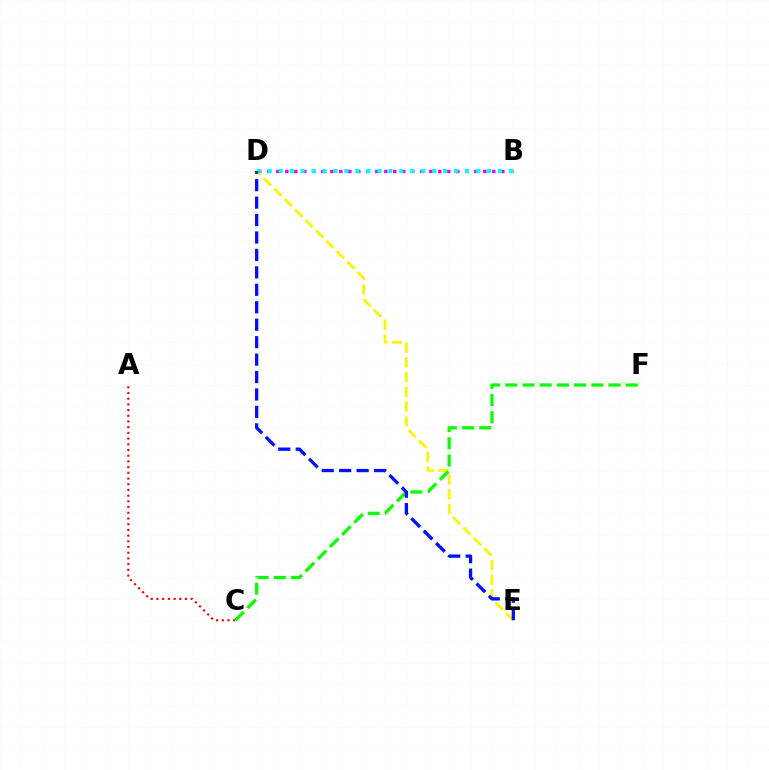{('B', 'D'): [{'color': '#ee00ff', 'line_style': 'dotted', 'thickness': 2.45}, {'color': '#00fff6', 'line_style': 'dotted', 'thickness': 2.98}], ('D', 'E'): [{'color': '#fcf500', 'line_style': 'dashed', 'thickness': 2.0}, {'color': '#0010ff', 'line_style': 'dashed', 'thickness': 2.37}], ('A', 'C'): [{'color': '#ff0000', 'line_style': 'dotted', 'thickness': 1.55}], ('C', 'F'): [{'color': '#08ff00', 'line_style': 'dashed', 'thickness': 2.34}]}